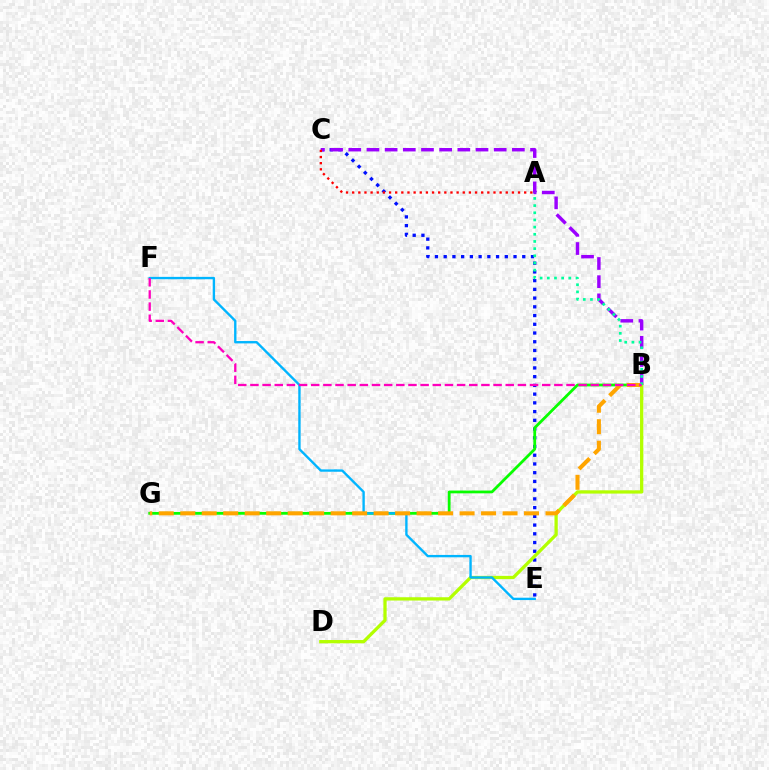{('C', 'E'): [{'color': '#0010ff', 'line_style': 'dotted', 'thickness': 2.37}], ('B', 'C'): [{'color': '#9b00ff', 'line_style': 'dashed', 'thickness': 2.47}], ('B', 'G'): [{'color': '#08ff00', 'line_style': 'solid', 'thickness': 2.0}, {'color': '#ffa500', 'line_style': 'dashed', 'thickness': 2.92}], ('B', 'D'): [{'color': '#b3ff00', 'line_style': 'solid', 'thickness': 2.36}], ('E', 'F'): [{'color': '#00b5ff', 'line_style': 'solid', 'thickness': 1.7}], ('A', 'B'): [{'color': '#00ff9d', 'line_style': 'dotted', 'thickness': 1.95}], ('A', 'C'): [{'color': '#ff0000', 'line_style': 'dotted', 'thickness': 1.67}], ('B', 'F'): [{'color': '#ff00bd', 'line_style': 'dashed', 'thickness': 1.65}]}